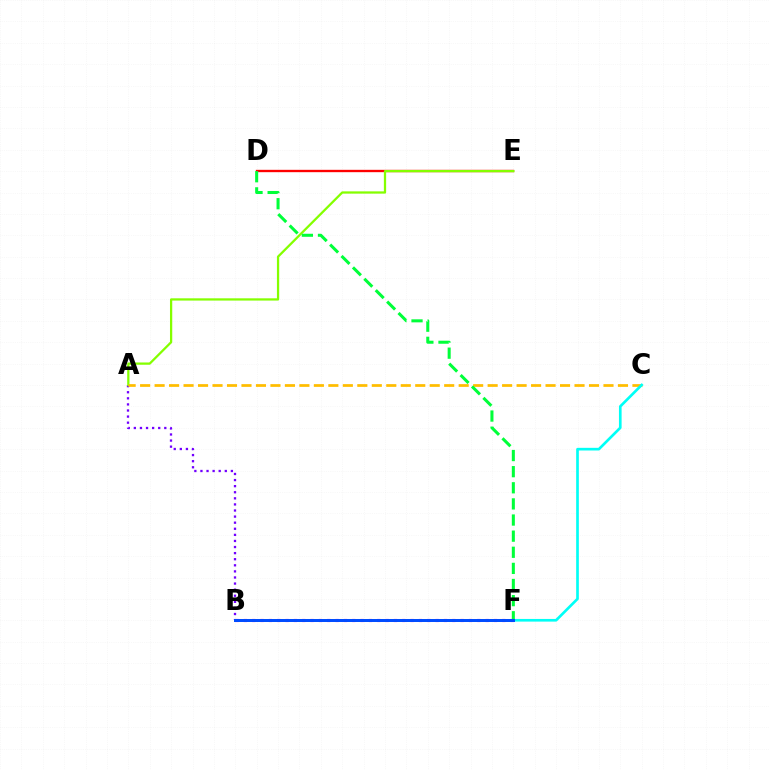{('D', 'E'): [{'color': '#ff0000', 'line_style': 'solid', 'thickness': 1.7}], ('A', 'B'): [{'color': '#7200ff', 'line_style': 'dotted', 'thickness': 1.65}], ('A', 'E'): [{'color': '#84ff00', 'line_style': 'solid', 'thickness': 1.63}], ('A', 'C'): [{'color': '#ffbd00', 'line_style': 'dashed', 'thickness': 1.97}], ('C', 'F'): [{'color': '#00fff6', 'line_style': 'solid', 'thickness': 1.92}], ('B', 'F'): [{'color': '#ff00cf', 'line_style': 'dotted', 'thickness': 2.26}, {'color': '#004bff', 'line_style': 'solid', 'thickness': 2.15}], ('D', 'F'): [{'color': '#00ff39', 'line_style': 'dashed', 'thickness': 2.19}]}